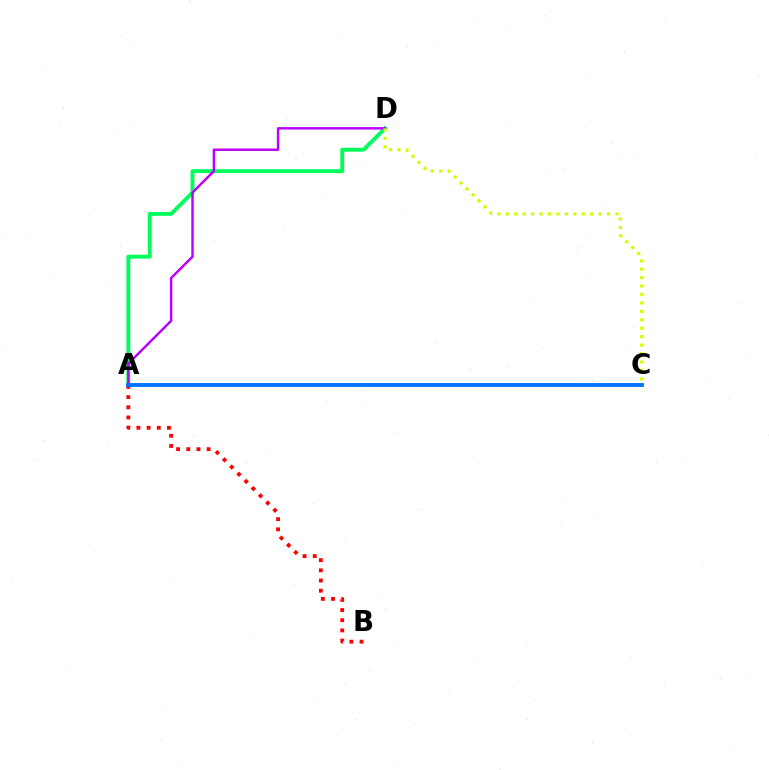{('A', 'D'): [{'color': '#00ff5c', 'line_style': 'solid', 'thickness': 2.8}, {'color': '#b900ff', 'line_style': 'solid', 'thickness': 1.76}], ('C', 'D'): [{'color': '#d1ff00', 'line_style': 'dotted', 'thickness': 2.29}], ('A', 'B'): [{'color': '#ff0000', 'line_style': 'dotted', 'thickness': 2.77}], ('A', 'C'): [{'color': '#0074ff', 'line_style': 'solid', 'thickness': 2.78}]}